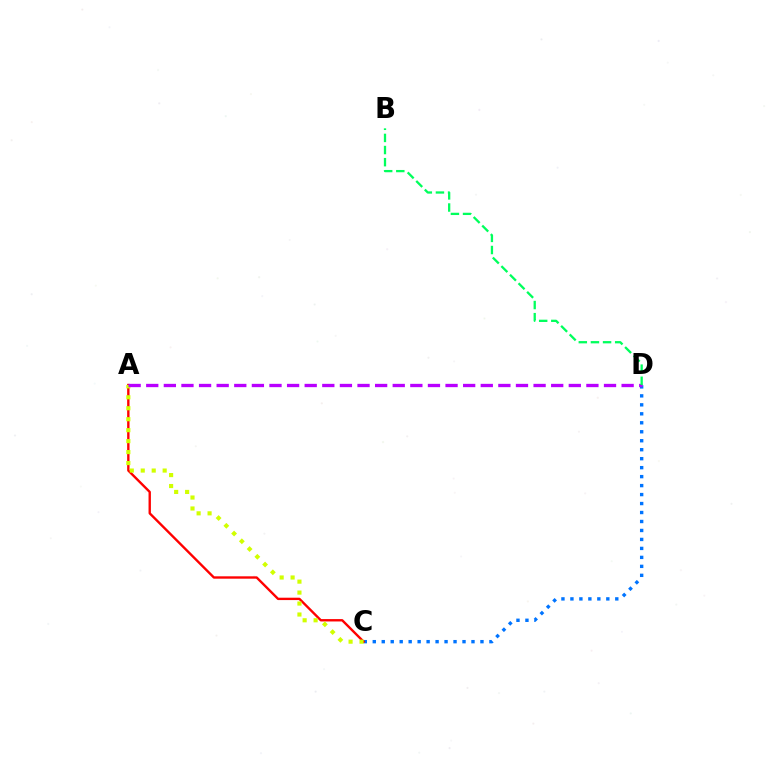{('C', 'D'): [{'color': '#0074ff', 'line_style': 'dotted', 'thickness': 2.44}], ('A', 'C'): [{'color': '#ff0000', 'line_style': 'solid', 'thickness': 1.71}, {'color': '#d1ff00', 'line_style': 'dotted', 'thickness': 2.98}], ('A', 'D'): [{'color': '#b900ff', 'line_style': 'dashed', 'thickness': 2.39}], ('B', 'D'): [{'color': '#00ff5c', 'line_style': 'dashed', 'thickness': 1.65}]}